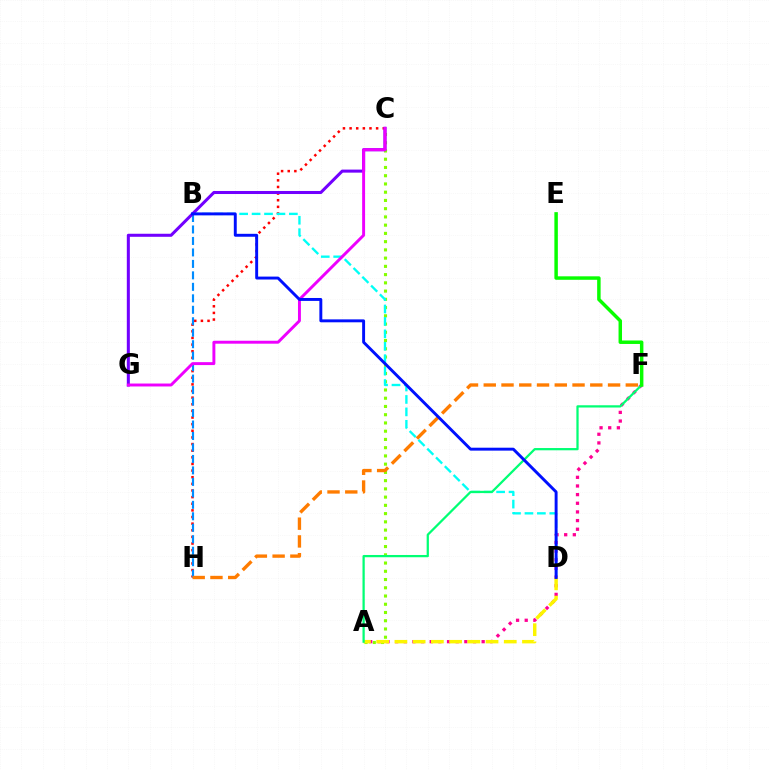{('C', 'H'): [{'color': '#ff0000', 'line_style': 'dotted', 'thickness': 1.8}], ('A', 'C'): [{'color': '#84ff00', 'line_style': 'dotted', 'thickness': 2.24}], ('A', 'F'): [{'color': '#ff0094', 'line_style': 'dotted', 'thickness': 2.35}, {'color': '#00ff74', 'line_style': 'solid', 'thickness': 1.62}], ('B', 'D'): [{'color': '#00fff6', 'line_style': 'dashed', 'thickness': 1.69}, {'color': '#0010ff', 'line_style': 'solid', 'thickness': 2.11}], ('A', 'D'): [{'color': '#fcf500', 'line_style': 'dashed', 'thickness': 2.48}], ('B', 'H'): [{'color': '#008cff', 'line_style': 'dashed', 'thickness': 1.56}], ('C', 'G'): [{'color': '#7200ff', 'line_style': 'solid', 'thickness': 2.19}, {'color': '#ee00ff', 'line_style': 'solid', 'thickness': 2.11}], ('F', 'H'): [{'color': '#ff7c00', 'line_style': 'dashed', 'thickness': 2.41}], ('E', 'F'): [{'color': '#08ff00', 'line_style': 'solid', 'thickness': 2.5}]}